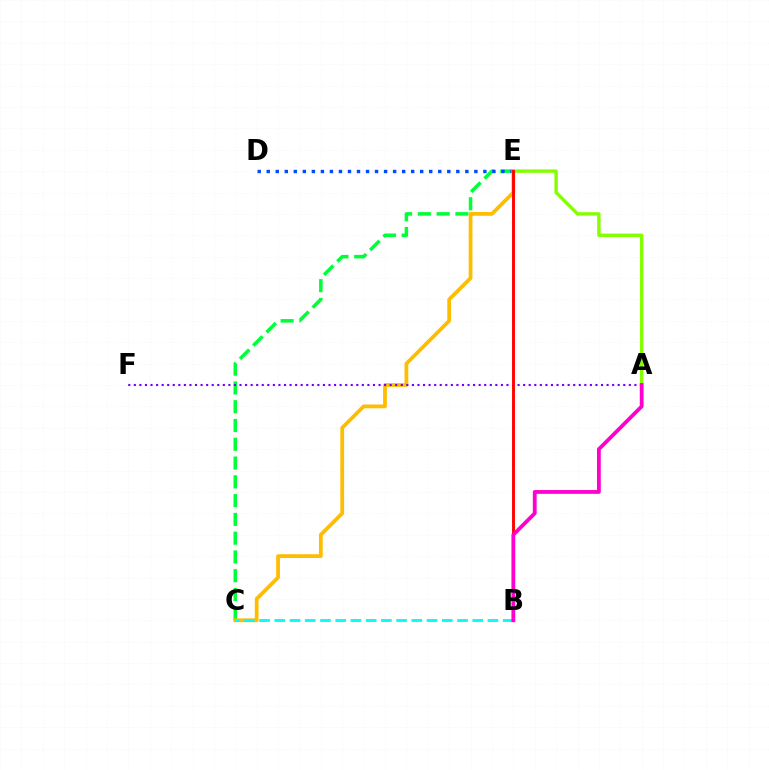{('A', 'E'): [{'color': '#84ff00', 'line_style': 'solid', 'thickness': 2.44}], ('C', 'E'): [{'color': '#00ff39', 'line_style': 'dashed', 'thickness': 2.55}, {'color': '#ffbd00', 'line_style': 'solid', 'thickness': 2.72}], ('D', 'E'): [{'color': '#004bff', 'line_style': 'dotted', 'thickness': 2.45}], ('B', 'C'): [{'color': '#00fff6', 'line_style': 'dashed', 'thickness': 2.07}], ('A', 'F'): [{'color': '#7200ff', 'line_style': 'dotted', 'thickness': 1.51}], ('B', 'E'): [{'color': '#ff0000', 'line_style': 'solid', 'thickness': 2.08}], ('A', 'B'): [{'color': '#ff00cf', 'line_style': 'solid', 'thickness': 2.73}]}